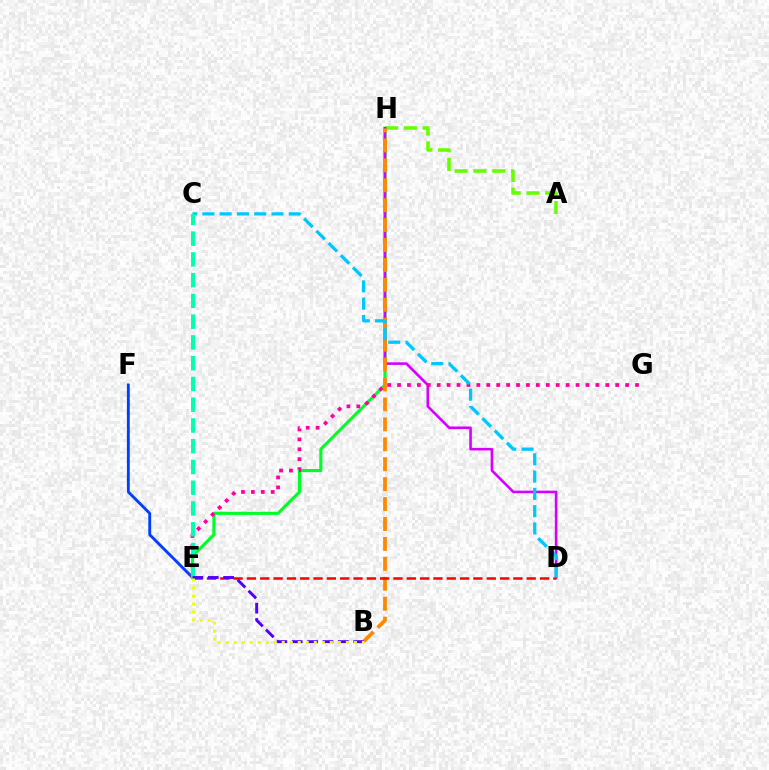{('A', 'H'): [{'color': '#66ff00', 'line_style': 'dashed', 'thickness': 2.55}], ('E', 'F'): [{'color': '#003fff', 'line_style': 'solid', 'thickness': 2.06}], ('E', 'H'): [{'color': '#00ff27', 'line_style': 'solid', 'thickness': 2.25}], ('D', 'H'): [{'color': '#d600ff', 'line_style': 'solid', 'thickness': 1.87}], ('B', 'H'): [{'color': '#ff8800', 'line_style': 'dashed', 'thickness': 2.71}], ('E', 'G'): [{'color': '#ff00a0', 'line_style': 'dotted', 'thickness': 2.69}], ('D', 'E'): [{'color': '#ff0000', 'line_style': 'dashed', 'thickness': 1.81}], ('C', 'D'): [{'color': '#00c7ff', 'line_style': 'dashed', 'thickness': 2.35}], ('C', 'E'): [{'color': '#00ffaf', 'line_style': 'dashed', 'thickness': 2.82}], ('B', 'E'): [{'color': '#4f00ff', 'line_style': 'dashed', 'thickness': 2.09}, {'color': '#eeff00', 'line_style': 'dotted', 'thickness': 2.18}]}